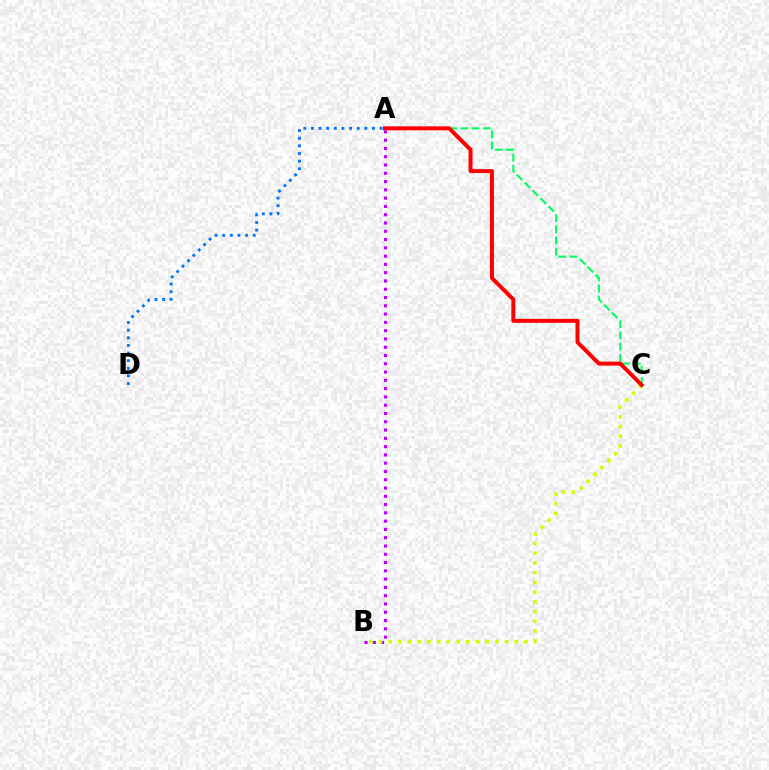{('A', 'C'): [{'color': '#00ff5c', 'line_style': 'dashed', 'thickness': 1.52}, {'color': '#ff0000', 'line_style': 'solid', 'thickness': 2.86}], ('A', 'B'): [{'color': '#b900ff', 'line_style': 'dotted', 'thickness': 2.25}], ('B', 'C'): [{'color': '#d1ff00', 'line_style': 'dotted', 'thickness': 2.64}], ('A', 'D'): [{'color': '#0074ff', 'line_style': 'dotted', 'thickness': 2.07}]}